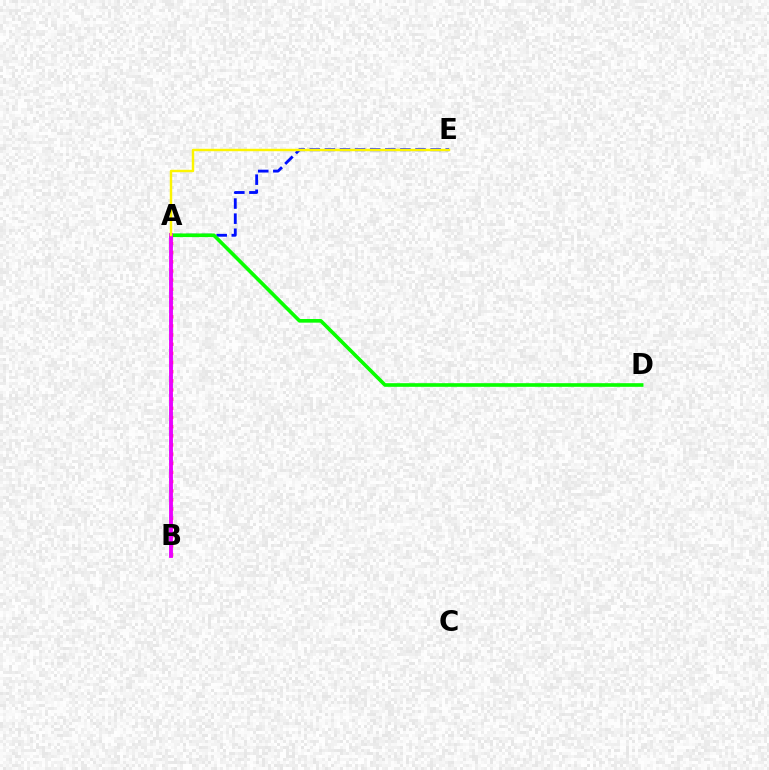{('A', 'B'): [{'color': '#ff0000', 'line_style': 'dotted', 'thickness': 2.49}, {'color': '#00fff6', 'line_style': 'dotted', 'thickness': 2.53}, {'color': '#ee00ff', 'line_style': 'solid', 'thickness': 2.76}], ('A', 'E'): [{'color': '#0010ff', 'line_style': 'dashed', 'thickness': 2.05}, {'color': '#fcf500', 'line_style': 'solid', 'thickness': 1.75}], ('A', 'D'): [{'color': '#08ff00', 'line_style': 'solid', 'thickness': 2.61}]}